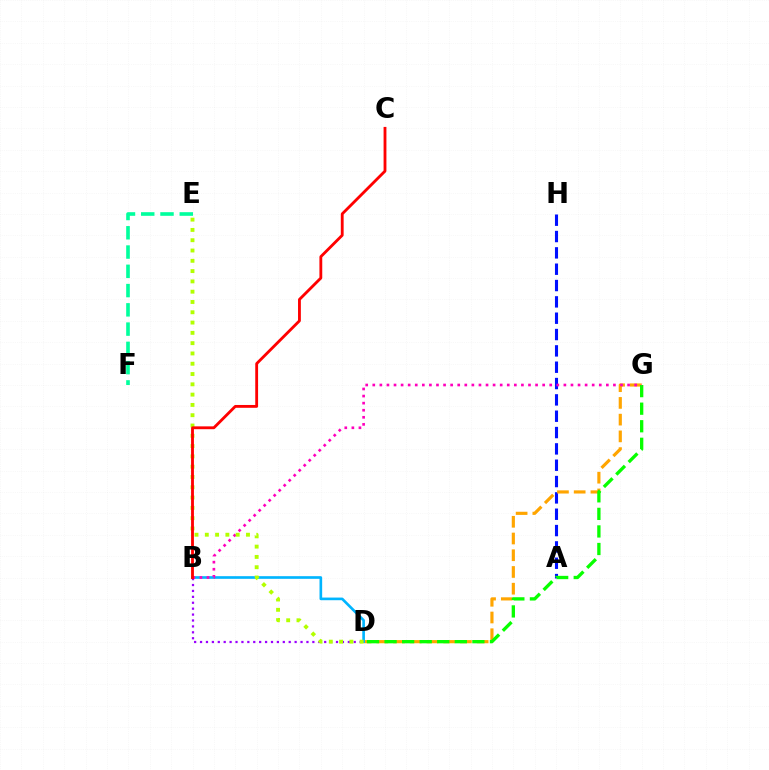{('A', 'H'): [{'color': '#0010ff', 'line_style': 'dashed', 'thickness': 2.22}], ('D', 'G'): [{'color': '#ffa500', 'line_style': 'dashed', 'thickness': 2.27}, {'color': '#08ff00', 'line_style': 'dashed', 'thickness': 2.39}], ('B', 'D'): [{'color': '#00b5ff', 'line_style': 'solid', 'thickness': 1.91}, {'color': '#9b00ff', 'line_style': 'dotted', 'thickness': 1.61}], ('E', 'F'): [{'color': '#00ff9d', 'line_style': 'dashed', 'thickness': 2.62}], ('B', 'G'): [{'color': '#ff00bd', 'line_style': 'dotted', 'thickness': 1.92}], ('D', 'E'): [{'color': '#b3ff00', 'line_style': 'dotted', 'thickness': 2.8}], ('B', 'C'): [{'color': '#ff0000', 'line_style': 'solid', 'thickness': 2.04}]}